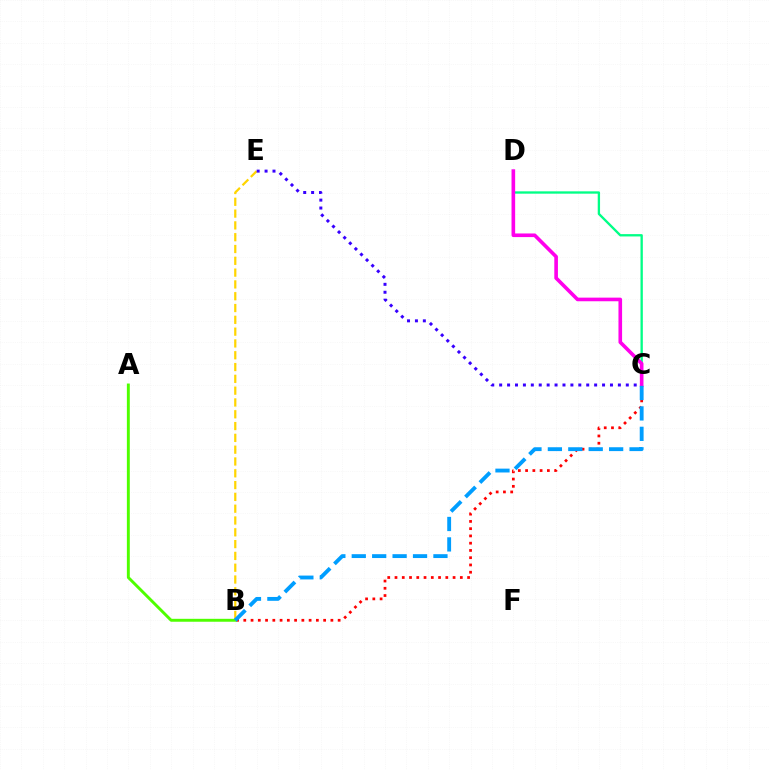{('B', 'E'): [{'color': '#ffd500', 'line_style': 'dashed', 'thickness': 1.6}], ('C', 'D'): [{'color': '#00ff86', 'line_style': 'solid', 'thickness': 1.68}, {'color': '#ff00ed', 'line_style': 'solid', 'thickness': 2.61}], ('B', 'C'): [{'color': '#ff0000', 'line_style': 'dotted', 'thickness': 1.97}, {'color': '#009eff', 'line_style': 'dashed', 'thickness': 2.77}], ('A', 'B'): [{'color': '#4fff00', 'line_style': 'solid', 'thickness': 2.11}], ('C', 'E'): [{'color': '#3700ff', 'line_style': 'dotted', 'thickness': 2.15}]}